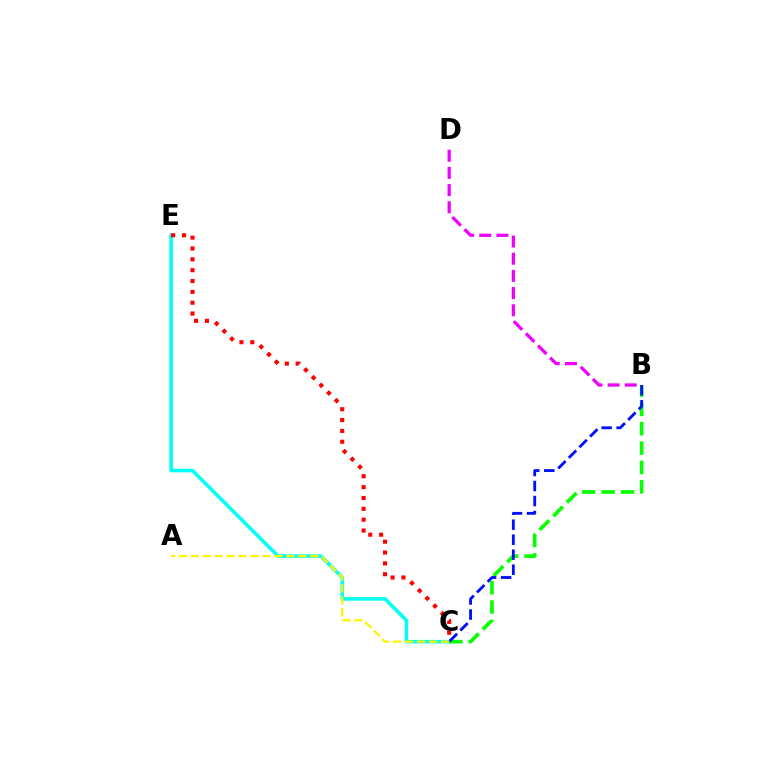{('C', 'E'): [{'color': '#00fff6', 'line_style': 'solid', 'thickness': 2.56}, {'color': '#ff0000', 'line_style': 'dotted', 'thickness': 2.95}], ('A', 'C'): [{'color': '#fcf500', 'line_style': 'dashed', 'thickness': 1.62}], ('B', 'C'): [{'color': '#08ff00', 'line_style': 'dashed', 'thickness': 2.63}, {'color': '#0010ff', 'line_style': 'dashed', 'thickness': 2.04}], ('B', 'D'): [{'color': '#ee00ff', 'line_style': 'dashed', 'thickness': 2.33}]}